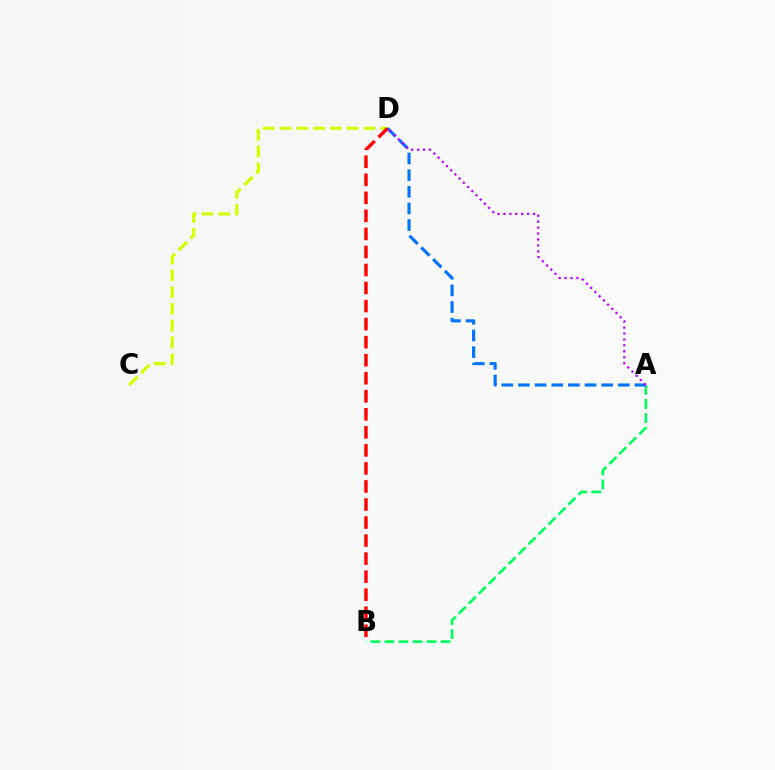{('C', 'D'): [{'color': '#d1ff00', 'line_style': 'dashed', 'thickness': 2.28}], ('A', 'B'): [{'color': '#00ff5c', 'line_style': 'dashed', 'thickness': 1.91}], ('A', 'D'): [{'color': '#0074ff', 'line_style': 'dashed', 'thickness': 2.26}, {'color': '#b900ff', 'line_style': 'dotted', 'thickness': 1.61}], ('B', 'D'): [{'color': '#ff0000', 'line_style': 'dashed', 'thickness': 2.45}]}